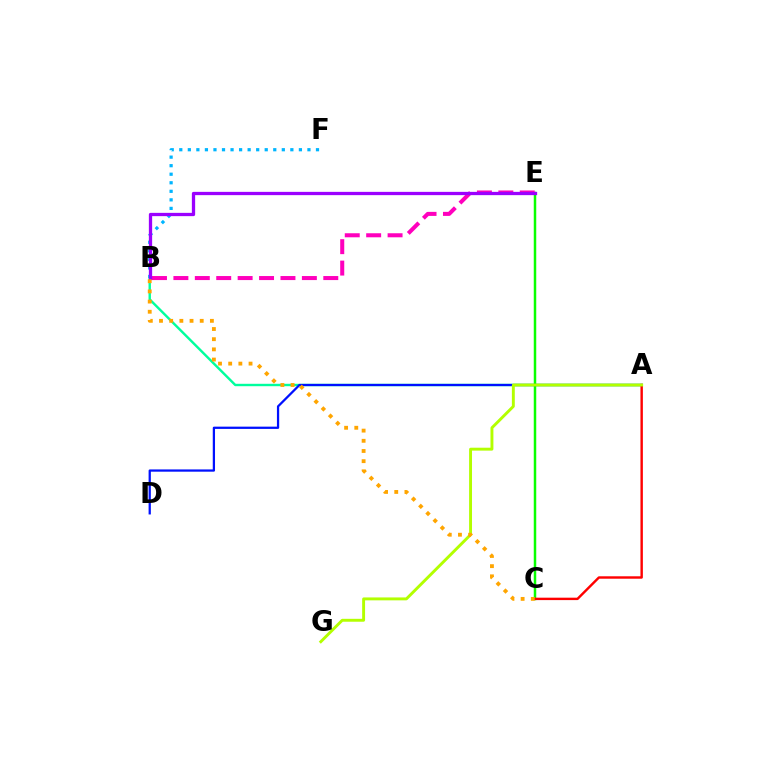{('B', 'F'): [{'color': '#00b5ff', 'line_style': 'dotted', 'thickness': 2.32}], ('A', 'B'): [{'color': '#00ff9d', 'line_style': 'solid', 'thickness': 1.73}], ('C', 'E'): [{'color': '#08ff00', 'line_style': 'solid', 'thickness': 1.79}], ('A', 'D'): [{'color': '#0010ff', 'line_style': 'solid', 'thickness': 1.62}], ('A', 'C'): [{'color': '#ff0000', 'line_style': 'solid', 'thickness': 1.74}], ('A', 'G'): [{'color': '#b3ff00', 'line_style': 'solid', 'thickness': 2.1}], ('B', 'E'): [{'color': '#ff00bd', 'line_style': 'dashed', 'thickness': 2.91}, {'color': '#9b00ff', 'line_style': 'solid', 'thickness': 2.36}], ('B', 'C'): [{'color': '#ffa500', 'line_style': 'dotted', 'thickness': 2.77}]}